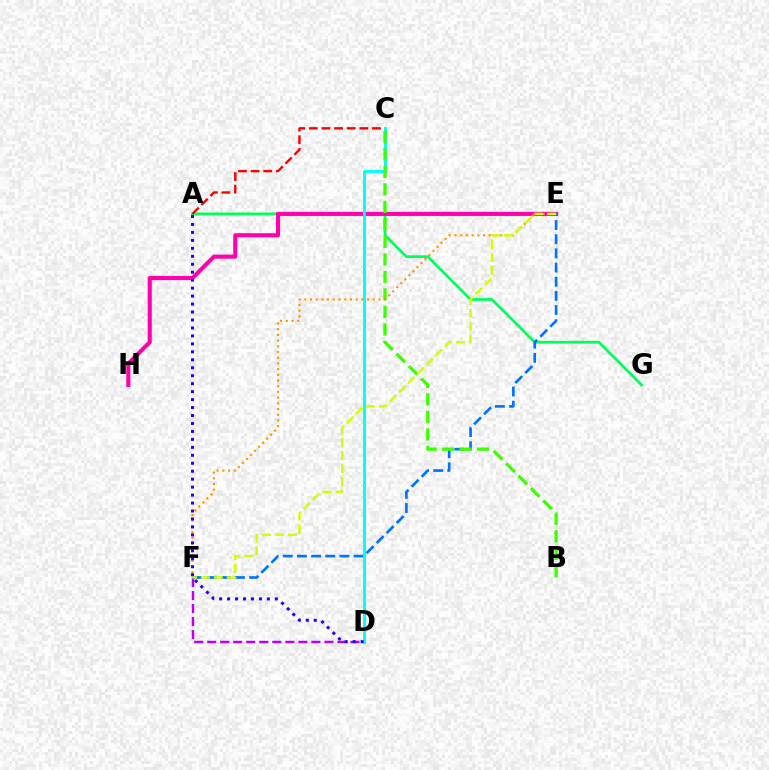{('A', 'G'): [{'color': '#00ff5c', 'line_style': 'solid', 'thickness': 1.99}], ('D', 'F'): [{'color': '#b900ff', 'line_style': 'dashed', 'thickness': 1.77}], ('E', 'H'): [{'color': '#ff00ac', 'line_style': 'solid', 'thickness': 2.95}], ('A', 'C'): [{'color': '#ff0000', 'line_style': 'dashed', 'thickness': 1.72}], ('E', 'F'): [{'color': '#0074ff', 'line_style': 'dashed', 'thickness': 1.92}, {'color': '#ff9400', 'line_style': 'dotted', 'thickness': 1.55}, {'color': '#d1ff00', 'line_style': 'dashed', 'thickness': 1.76}], ('C', 'D'): [{'color': '#00fff6', 'line_style': 'solid', 'thickness': 2.09}], ('B', 'C'): [{'color': '#3dff00', 'line_style': 'dashed', 'thickness': 2.38}], ('A', 'D'): [{'color': '#2500ff', 'line_style': 'dotted', 'thickness': 2.16}]}